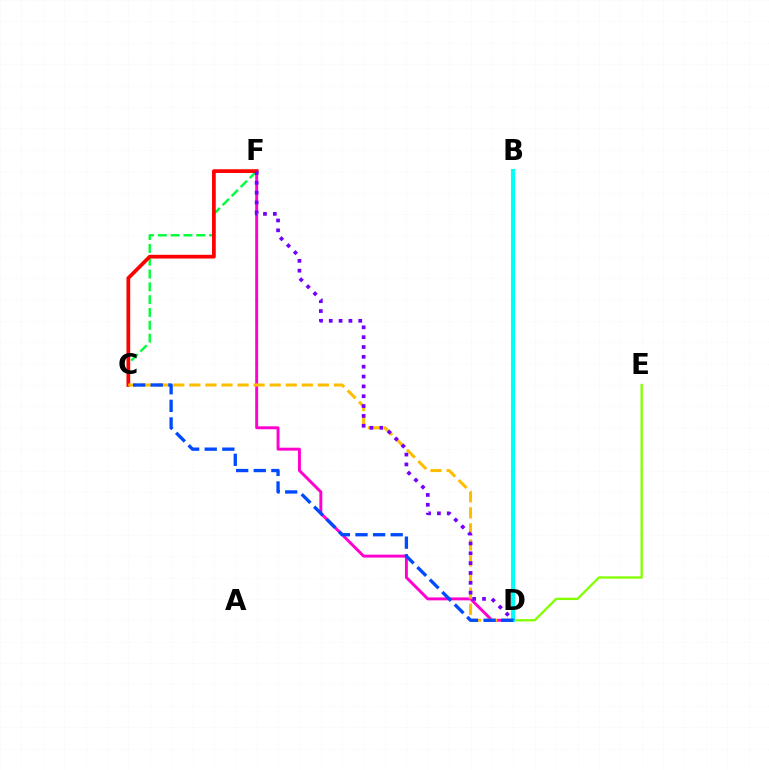{('D', 'F'): [{'color': '#ff00cf', 'line_style': 'solid', 'thickness': 2.12}, {'color': '#7200ff', 'line_style': 'dotted', 'thickness': 2.67}], ('C', 'F'): [{'color': '#00ff39', 'line_style': 'dashed', 'thickness': 1.74}, {'color': '#ff0000', 'line_style': 'solid', 'thickness': 2.68}], ('D', 'E'): [{'color': '#84ff00', 'line_style': 'solid', 'thickness': 1.67}], ('C', 'D'): [{'color': '#ffbd00', 'line_style': 'dashed', 'thickness': 2.18}, {'color': '#004bff', 'line_style': 'dashed', 'thickness': 2.39}], ('B', 'D'): [{'color': '#00fff6', 'line_style': 'solid', 'thickness': 2.94}]}